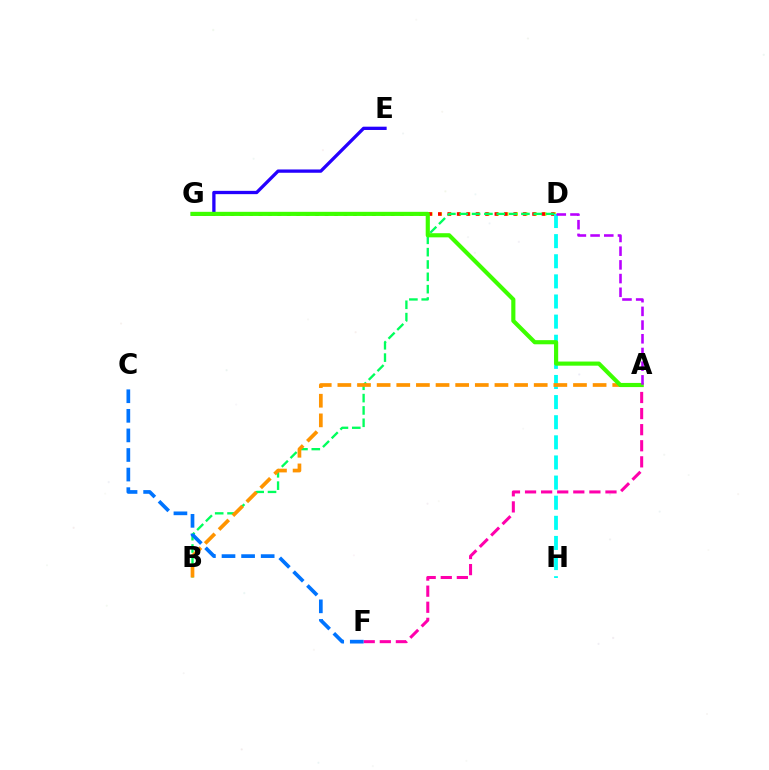{('E', 'G'): [{'color': '#2500ff', 'line_style': 'solid', 'thickness': 2.37}], ('D', 'G'): [{'color': '#d1ff00', 'line_style': 'dotted', 'thickness': 2.58}, {'color': '#ff0000', 'line_style': 'dotted', 'thickness': 2.56}], ('B', 'D'): [{'color': '#00ff5c', 'line_style': 'dashed', 'thickness': 1.68}], ('A', 'F'): [{'color': '#ff00ac', 'line_style': 'dashed', 'thickness': 2.19}], ('D', 'H'): [{'color': '#00fff6', 'line_style': 'dashed', 'thickness': 2.73}], ('C', 'F'): [{'color': '#0074ff', 'line_style': 'dashed', 'thickness': 2.66}], ('A', 'B'): [{'color': '#ff9400', 'line_style': 'dashed', 'thickness': 2.67}], ('A', 'G'): [{'color': '#3dff00', 'line_style': 'solid', 'thickness': 2.98}], ('A', 'D'): [{'color': '#b900ff', 'line_style': 'dashed', 'thickness': 1.86}]}